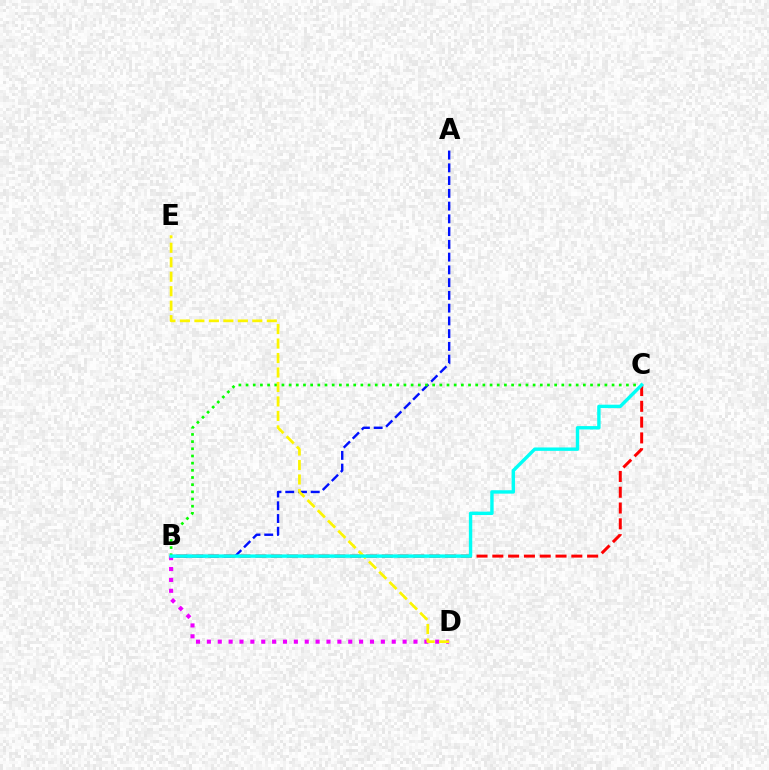{('B', 'D'): [{'color': '#ee00ff', 'line_style': 'dotted', 'thickness': 2.95}], ('B', 'C'): [{'color': '#ff0000', 'line_style': 'dashed', 'thickness': 2.15}, {'color': '#08ff00', 'line_style': 'dotted', 'thickness': 1.95}, {'color': '#00fff6', 'line_style': 'solid', 'thickness': 2.44}], ('A', 'B'): [{'color': '#0010ff', 'line_style': 'dashed', 'thickness': 1.73}], ('D', 'E'): [{'color': '#fcf500', 'line_style': 'dashed', 'thickness': 1.97}]}